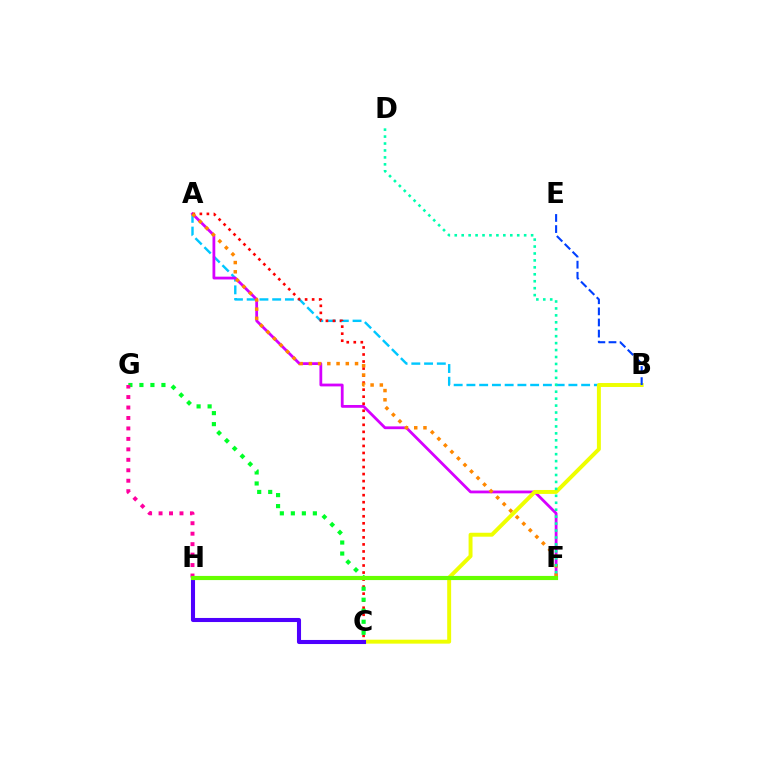{('A', 'B'): [{'color': '#00c7ff', 'line_style': 'dashed', 'thickness': 1.73}], ('A', 'F'): [{'color': '#d600ff', 'line_style': 'solid', 'thickness': 2.01}, {'color': '#ff8800', 'line_style': 'dotted', 'thickness': 2.51}], ('B', 'C'): [{'color': '#eeff00', 'line_style': 'solid', 'thickness': 2.84}], ('A', 'C'): [{'color': '#ff0000', 'line_style': 'dotted', 'thickness': 1.91}], ('C', 'G'): [{'color': '#00ff27', 'line_style': 'dotted', 'thickness': 2.99}], ('G', 'H'): [{'color': '#ff00a0', 'line_style': 'dotted', 'thickness': 2.84}], ('C', 'H'): [{'color': '#4f00ff', 'line_style': 'solid', 'thickness': 2.94}], ('F', 'H'): [{'color': '#66ff00', 'line_style': 'solid', 'thickness': 2.99}], ('D', 'F'): [{'color': '#00ffaf', 'line_style': 'dotted', 'thickness': 1.89}], ('B', 'E'): [{'color': '#003fff', 'line_style': 'dashed', 'thickness': 1.51}]}